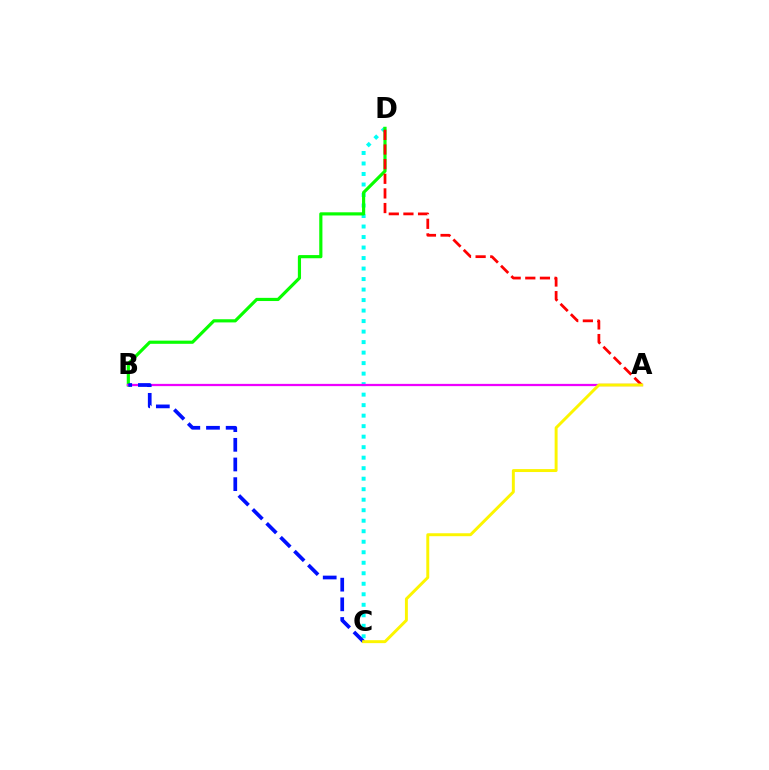{('C', 'D'): [{'color': '#00fff6', 'line_style': 'dotted', 'thickness': 2.85}], ('B', 'D'): [{'color': '#08ff00', 'line_style': 'solid', 'thickness': 2.28}], ('A', 'D'): [{'color': '#ff0000', 'line_style': 'dashed', 'thickness': 1.99}], ('A', 'B'): [{'color': '#ee00ff', 'line_style': 'solid', 'thickness': 1.63}], ('B', 'C'): [{'color': '#0010ff', 'line_style': 'dashed', 'thickness': 2.67}], ('A', 'C'): [{'color': '#fcf500', 'line_style': 'solid', 'thickness': 2.12}]}